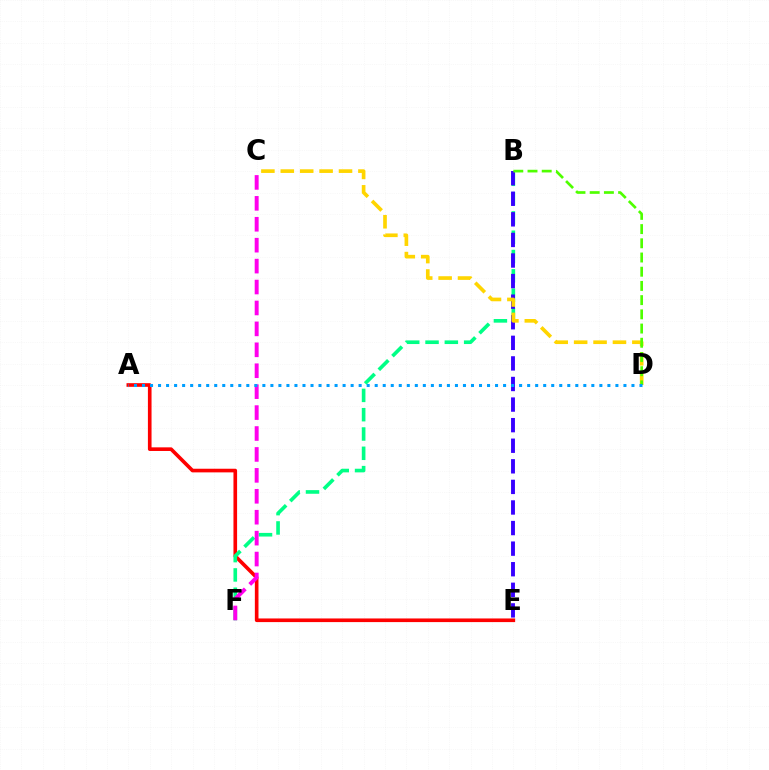{('A', 'E'): [{'color': '#ff0000', 'line_style': 'solid', 'thickness': 2.62}], ('B', 'F'): [{'color': '#00ff86', 'line_style': 'dashed', 'thickness': 2.62}], ('C', 'F'): [{'color': '#ff00ed', 'line_style': 'dashed', 'thickness': 2.84}], ('B', 'E'): [{'color': '#3700ff', 'line_style': 'dashed', 'thickness': 2.8}], ('C', 'D'): [{'color': '#ffd500', 'line_style': 'dashed', 'thickness': 2.64}], ('B', 'D'): [{'color': '#4fff00', 'line_style': 'dashed', 'thickness': 1.93}], ('A', 'D'): [{'color': '#009eff', 'line_style': 'dotted', 'thickness': 2.18}]}